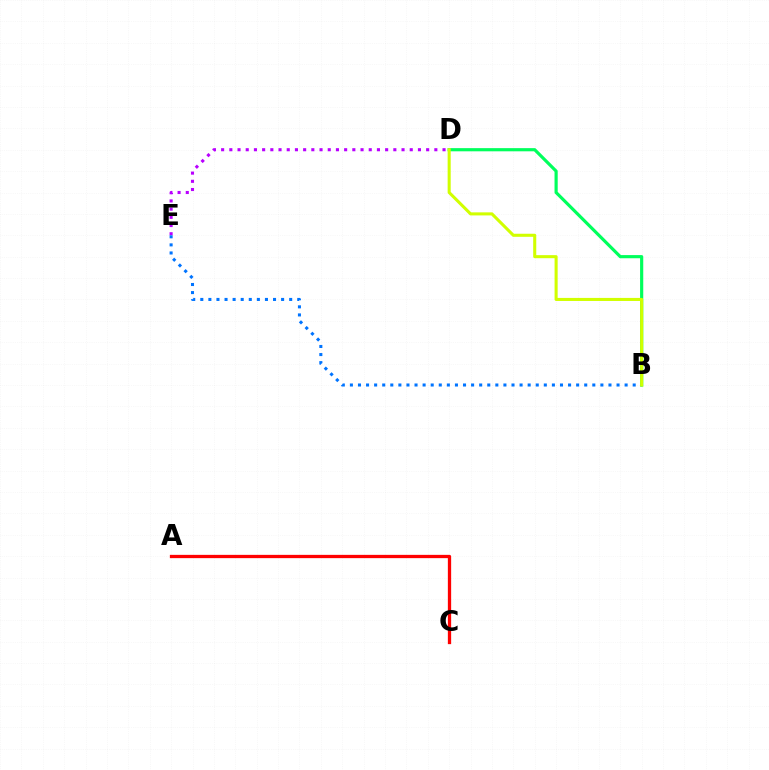{('D', 'E'): [{'color': '#b900ff', 'line_style': 'dotted', 'thickness': 2.23}], ('A', 'C'): [{'color': '#ff0000', 'line_style': 'solid', 'thickness': 2.37}], ('B', 'E'): [{'color': '#0074ff', 'line_style': 'dotted', 'thickness': 2.2}], ('B', 'D'): [{'color': '#00ff5c', 'line_style': 'solid', 'thickness': 2.28}, {'color': '#d1ff00', 'line_style': 'solid', 'thickness': 2.21}]}